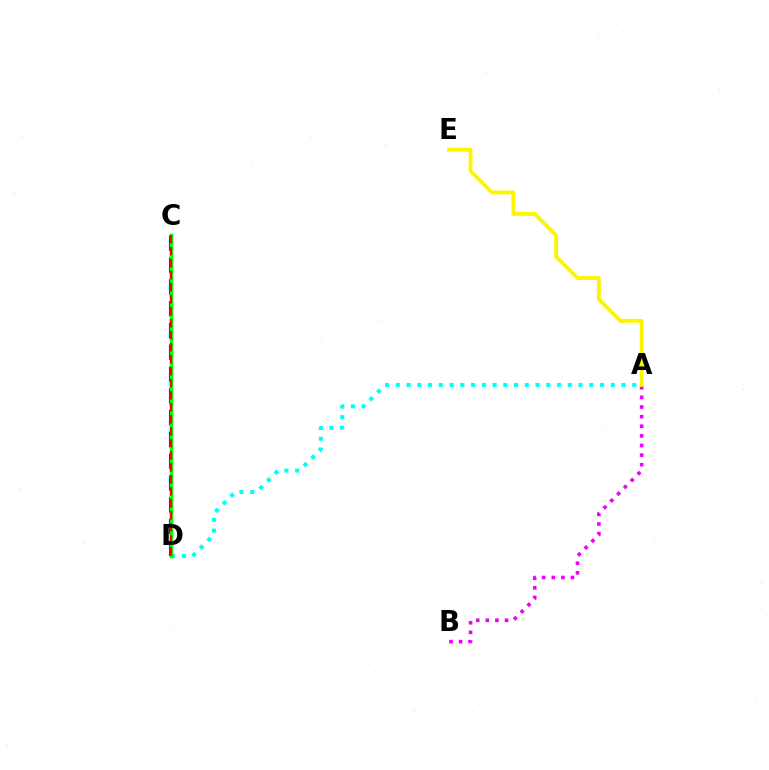{('C', 'D'): [{'color': '#0010ff', 'line_style': 'dashed', 'thickness': 2.96}, {'color': '#08ff00', 'line_style': 'solid', 'thickness': 2.51}, {'color': '#ff0000', 'line_style': 'dashed', 'thickness': 1.63}], ('A', 'D'): [{'color': '#00fff6', 'line_style': 'dotted', 'thickness': 2.92}], ('A', 'B'): [{'color': '#ee00ff', 'line_style': 'dotted', 'thickness': 2.61}], ('A', 'E'): [{'color': '#fcf500', 'line_style': 'solid', 'thickness': 2.76}]}